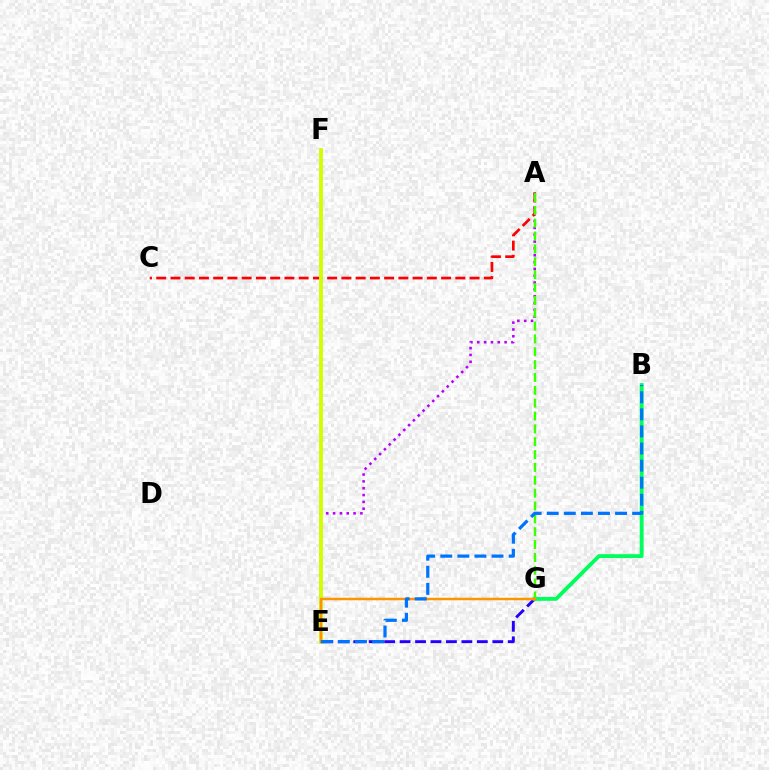{('E', 'F'): [{'color': '#ff00ac', 'line_style': 'dotted', 'thickness': 1.61}, {'color': '#00fff6', 'line_style': 'dotted', 'thickness': 1.7}, {'color': '#d1ff00', 'line_style': 'solid', 'thickness': 2.77}], ('E', 'G'): [{'color': '#2500ff', 'line_style': 'dashed', 'thickness': 2.1}, {'color': '#ff9400', 'line_style': 'solid', 'thickness': 1.78}], ('A', 'E'): [{'color': '#b900ff', 'line_style': 'dotted', 'thickness': 1.86}], ('B', 'G'): [{'color': '#00ff5c', 'line_style': 'solid', 'thickness': 2.77}], ('A', 'C'): [{'color': '#ff0000', 'line_style': 'dashed', 'thickness': 1.94}], ('A', 'G'): [{'color': '#3dff00', 'line_style': 'dashed', 'thickness': 1.75}], ('B', 'E'): [{'color': '#0074ff', 'line_style': 'dashed', 'thickness': 2.32}]}